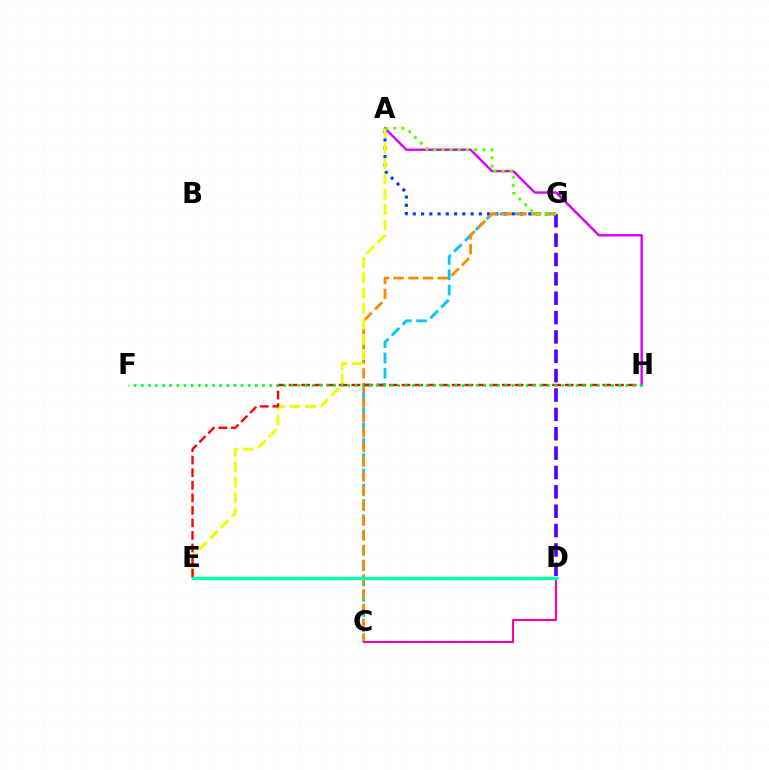{('D', 'G'): [{'color': '#4f00ff', 'line_style': 'dashed', 'thickness': 2.63}], ('C', 'G'): [{'color': '#00c7ff', 'line_style': 'dashed', 'thickness': 2.08}, {'color': '#ff8800', 'line_style': 'dashed', 'thickness': 2.0}], ('A', 'G'): [{'color': '#003fff', 'line_style': 'dotted', 'thickness': 2.24}, {'color': '#66ff00', 'line_style': 'dotted', 'thickness': 2.22}], ('A', 'H'): [{'color': '#d600ff', 'line_style': 'solid', 'thickness': 1.72}], ('A', 'E'): [{'color': '#eeff00', 'line_style': 'dashed', 'thickness': 2.09}], ('C', 'D'): [{'color': '#ff00a0', 'line_style': 'solid', 'thickness': 1.53}], ('E', 'H'): [{'color': '#ff0000', 'line_style': 'dashed', 'thickness': 1.71}], ('F', 'H'): [{'color': '#00ff27', 'line_style': 'dotted', 'thickness': 1.94}], ('D', 'E'): [{'color': '#00ffaf', 'line_style': 'solid', 'thickness': 2.49}]}